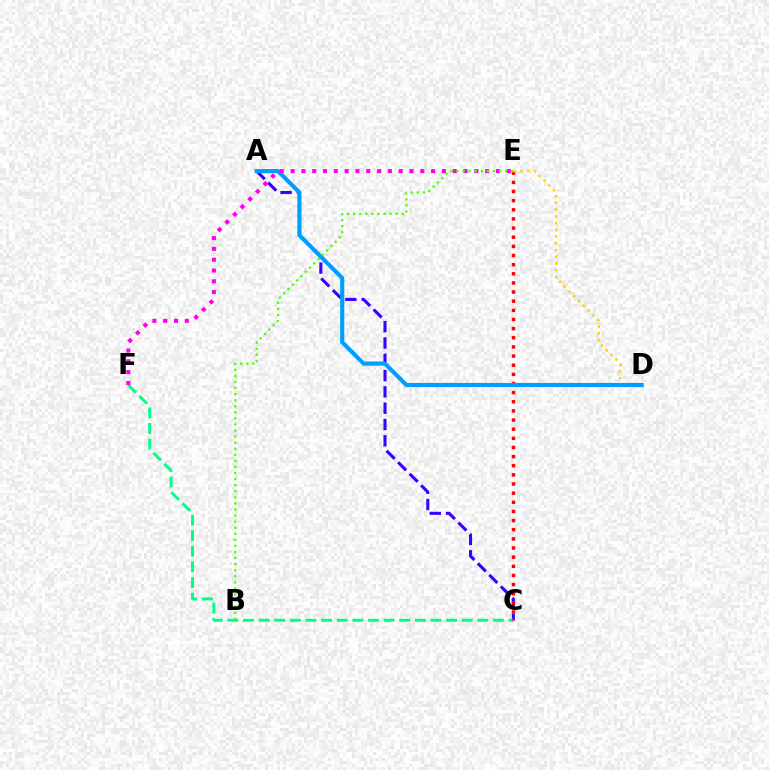{('A', 'C'): [{'color': '#3700ff', 'line_style': 'dashed', 'thickness': 2.21}], ('C', 'F'): [{'color': '#00ff86', 'line_style': 'dashed', 'thickness': 2.12}], ('C', 'E'): [{'color': '#ff0000', 'line_style': 'dotted', 'thickness': 2.48}], ('D', 'E'): [{'color': '#ffd500', 'line_style': 'dotted', 'thickness': 1.83}], ('A', 'D'): [{'color': '#009eff', 'line_style': 'solid', 'thickness': 2.97}], ('E', 'F'): [{'color': '#ff00ed', 'line_style': 'dotted', 'thickness': 2.94}], ('B', 'E'): [{'color': '#4fff00', 'line_style': 'dotted', 'thickness': 1.65}]}